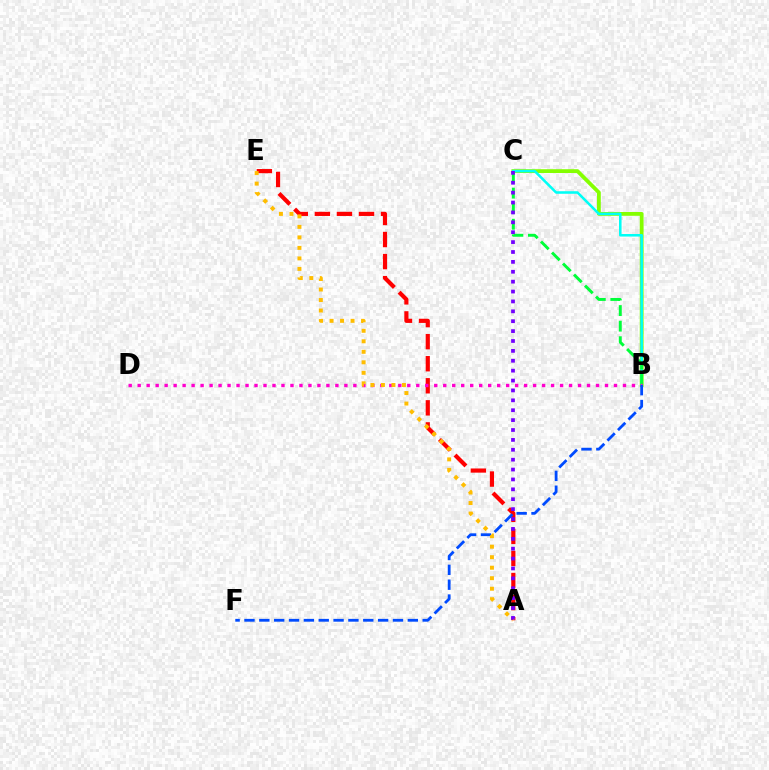{('B', 'C'): [{'color': '#84ff00', 'line_style': 'solid', 'thickness': 2.74}, {'color': '#00fff6', 'line_style': 'solid', 'thickness': 1.84}, {'color': '#00ff39', 'line_style': 'dashed', 'thickness': 2.12}], ('A', 'E'): [{'color': '#ff0000', 'line_style': 'dashed', 'thickness': 3.0}, {'color': '#ffbd00', 'line_style': 'dotted', 'thickness': 2.85}], ('B', 'D'): [{'color': '#ff00cf', 'line_style': 'dotted', 'thickness': 2.44}], ('A', 'C'): [{'color': '#7200ff', 'line_style': 'dotted', 'thickness': 2.69}], ('B', 'F'): [{'color': '#004bff', 'line_style': 'dashed', 'thickness': 2.02}]}